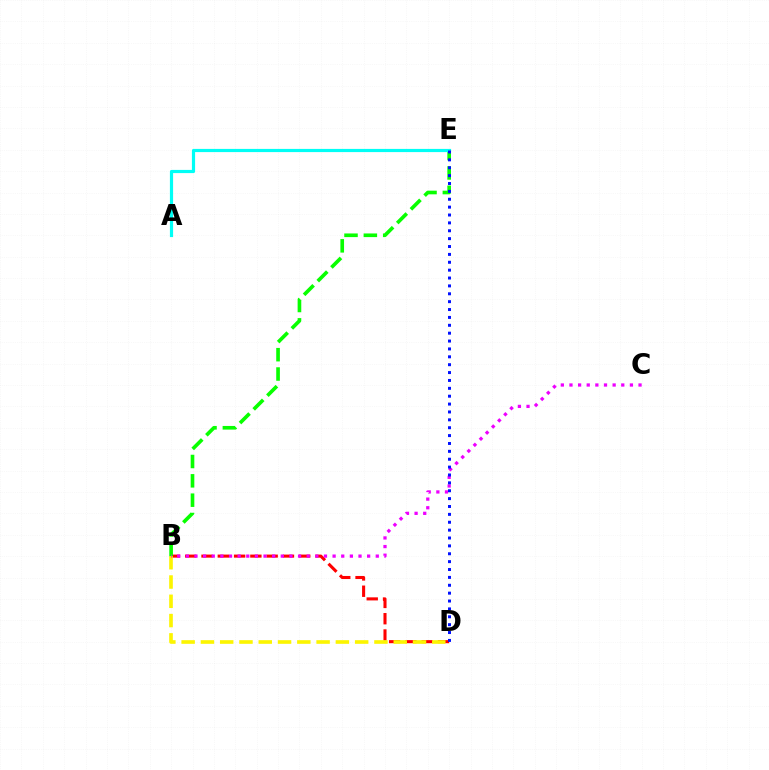{('B', 'D'): [{'color': '#ff0000', 'line_style': 'dashed', 'thickness': 2.21}, {'color': '#fcf500', 'line_style': 'dashed', 'thickness': 2.62}], ('B', 'E'): [{'color': '#08ff00', 'line_style': 'dashed', 'thickness': 2.63}], ('B', 'C'): [{'color': '#ee00ff', 'line_style': 'dotted', 'thickness': 2.35}], ('A', 'E'): [{'color': '#00fff6', 'line_style': 'solid', 'thickness': 2.3}], ('D', 'E'): [{'color': '#0010ff', 'line_style': 'dotted', 'thickness': 2.14}]}